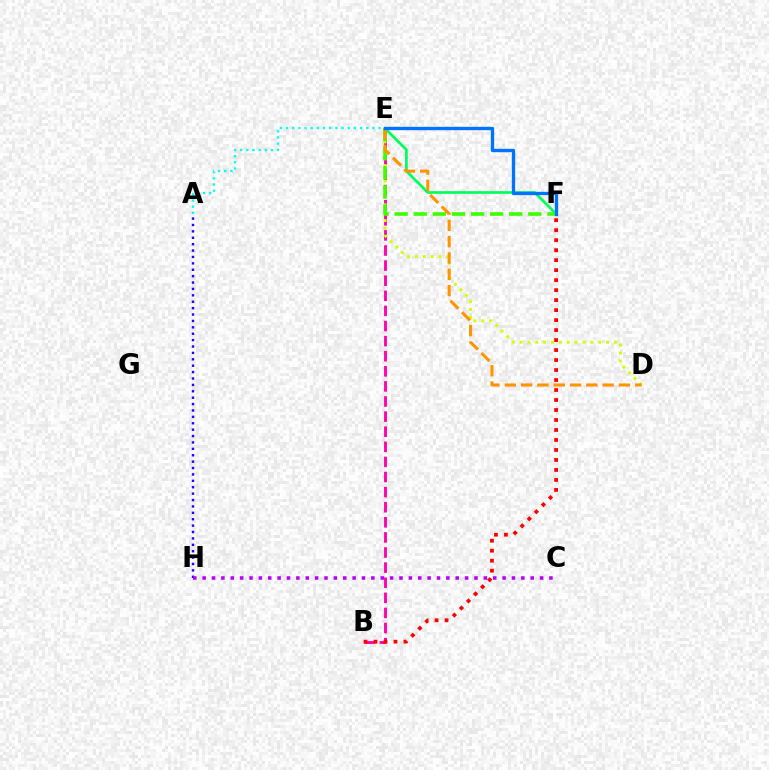{('B', 'E'): [{'color': '#ff00ac', 'line_style': 'dashed', 'thickness': 2.05}], ('B', 'F'): [{'color': '#ff0000', 'line_style': 'dotted', 'thickness': 2.71}], ('A', 'H'): [{'color': '#2500ff', 'line_style': 'dotted', 'thickness': 1.74}], ('A', 'E'): [{'color': '#00fff6', 'line_style': 'dotted', 'thickness': 1.68}], ('D', 'E'): [{'color': '#d1ff00', 'line_style': 'dotted', 'thickness': 2.14}, {'color': '#ff9400', 'line_style': 'dashed', 'thickness': 2.22}], ('C', 'H'): [{'color': '#b900ff', 'line_style': 'dotted', 'thickness': 2.55}], ('E', 'F'): [{'color': '#00ff5c', 'line_style': 'solid', 'thickness': 1.96}, {'color': '#3dff00', 'line_style': 'dashed', 'thickness': 2.59}, {'color': '#0074ff', 'line_style': 'solid', 'thickness': 2.4}]}